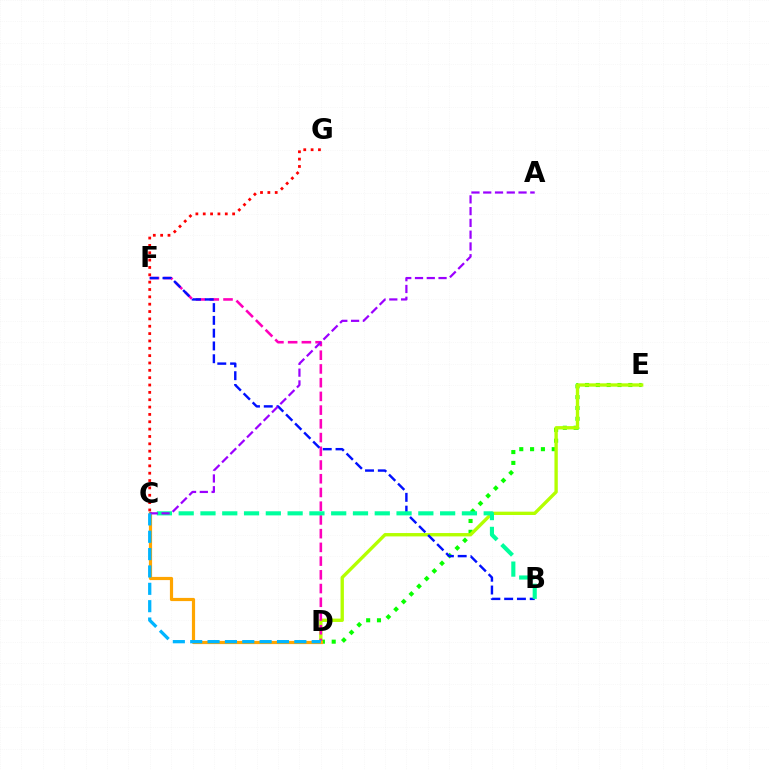{('D', 'E'): [{'color': '#08ff00', 'line_style': 'dotted', 'thickness': 2.94}, {'color': '#b3ff00', 'line_style': 'solid', 'thickness': 2.41}], ('D', 'F'): [{'color': '#ff00bd', 'line_style': 'dashed', 'thickness': 1.86}], ('C', 'D'): [{'color': '#ffa500', 'line_style': 'solid', 'thickness': 2.29}, {'color': '#00b5ff', 'line_style': 'dashed', 'thickness': 2.36}], ('B', 'F'): [{'color': '#0010ff', 'line_style': 'dashed', 'thickness': 1.74}], ('B', 'C'): [{'color': '#00ff9d', 'line_style': 'dashed', 'thickness': 2.96}], ('A', 'C'): [{'color': '#9b00ff', 'line_style': 'dashed', 'thickness': 1.6}], ('C', 'G'): [{'color': '#ff0000', 'line_style': 'dotted', 'thickness': 2.0}]}